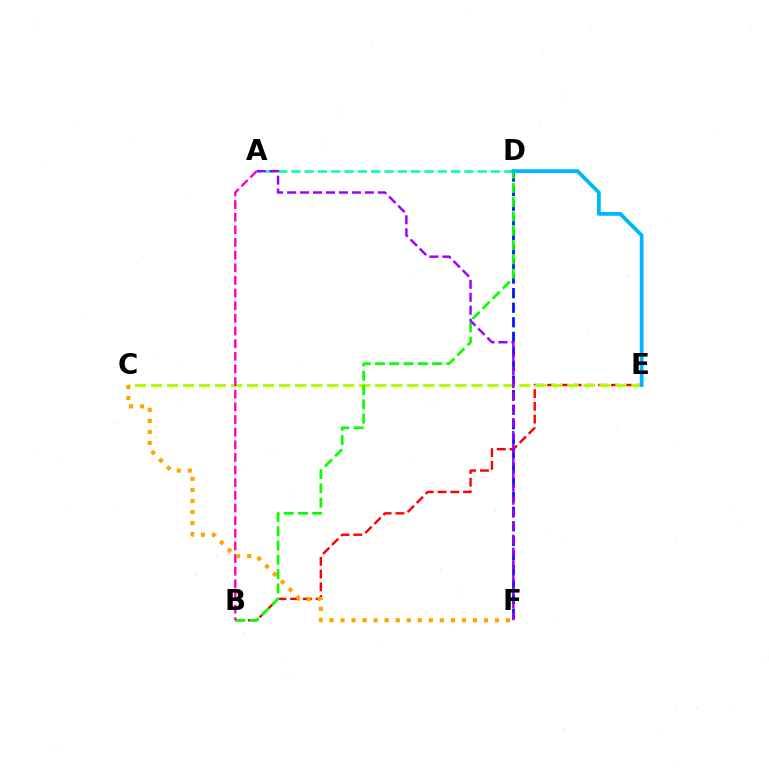{('B', 'E'): [{'color': '#ff0000', 'line_style': 'dashed', 'thickness': 1.73}], ('D', 'F'): [{'color': '#0010ff', 'line_style': 'dashed', 'thickness': 1.98}], ('C', 'E'): [{'color': '#b3ff00', 'line_style': 'dashed', 'thickness': 2.18}], ('B', 'D'): [{'color': '#08ff00', 'line_style': 'dashed', 'thickness': 1.94}], ('A', 'B'): [{'color': '#ff00bd', 'line_style': 'dashed', 'thickness': 1.72}], ('C', 'F'): [{'color': '#ffa500', 'line_style': 'dotted', 'thickness': 3.0}], ('A', 'D'): [{'color': '#00ff9d', 'line_style': 'dashed', 'thickness': 1.81}], ('A', 'F'): [{'color': '#9b00ff', 'line_style': 'dashed', 'thickness': 1.76}], ('D', 'E'): [{'color': '#00b5ff', 'line_style': 'solid', 'thickness': 2.71}]}